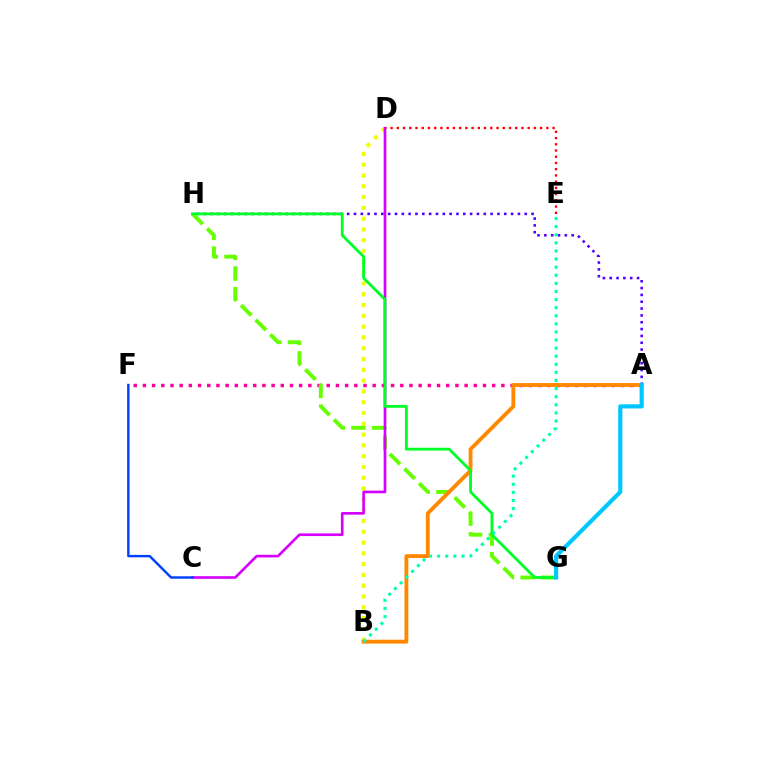{('A', 'F'): [{'color': '#ff00a0', 'line_style': 'dotted', 'thickness': 2.5}], ('B', 'D'): [{'color': '#eeff00', 'line_style': 'dotted', 'thickness': 2.93}], ('G', 'H'): [{'color': '#66ff00', 'line_style': 'dashed', 'thickness': 2.81}, {'color': '#00ff27', 'line_style': 'solid', 'thickness': 2.03}], ('A', 'H'): [{'color': '#4f00ff', 'line_style': 'dotted', 'thickness': 1.86}], ('C', 'D'): [{'color': '#d600ff', 'line_style': 'solid', 'thickness': 1.92}], ('A', 'B'): [{'color': '#ff8800', 'line_style': 'solid', 'thickness': 2.77}], ('A', 'G'): [{'color': '#00c7ff', 'line_style': 'solid', 'thickness': 2.98}], ('C', 'F'): [{'color': '#003fff', 'line_style': 'solid', 'thickness': 1.73}], ('B', 'E'): [{'color': '#00ffaf', 'line_style': 'dotted', 'thickness': 2.2}], ('D', 'E'): [{'color': '#ff0000', 'line_style': 'dotted', 'thickness': 1.69}]}